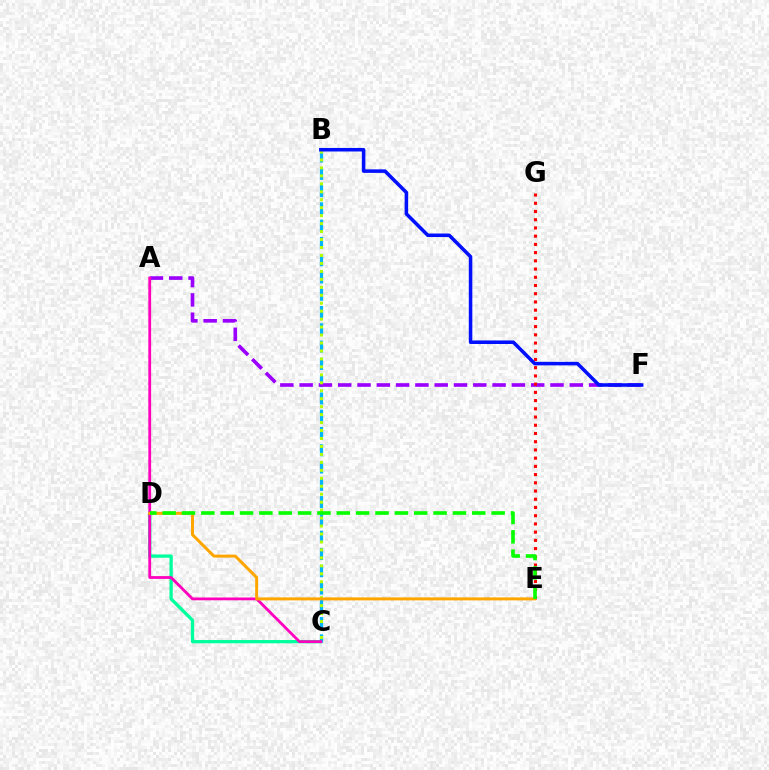{('C', 'D'): [{'color': '#00ff9d', 'line_style': 'solid', 'thickness': 2.37}], ('B', 'C'): [{'color': '#00b5ff', 'line_style': 'dashed', 'thickness': 2.35}, {'color': '#b3ff00', 'line_style': 'dotted', 'thickness': 2.16}], ('A', 'F'): [{'color': '#9b00ff', 'line_style': 'dashed', 'thickness': 2.62}], ('A', 'C'): [{'color': '#ff00bd', 'line_style': 'solid', 'thickness': 2.01}], ('E', 'G'): [{'color': '#ff0000', 'line_style': 'dotted', 'thickness': 2.23}], ('B', 'F'): [{'color': '#0010ff', 'line_style': 'solid', 'thickness': 2.54}], ('D', 'E'): [{'color': '#ffa500', 'line_style': 'solid', 'thickness': 2.14}, {'color': '#08ff00', 'line_style': 'dashed', 'thickness': 2.63}]}